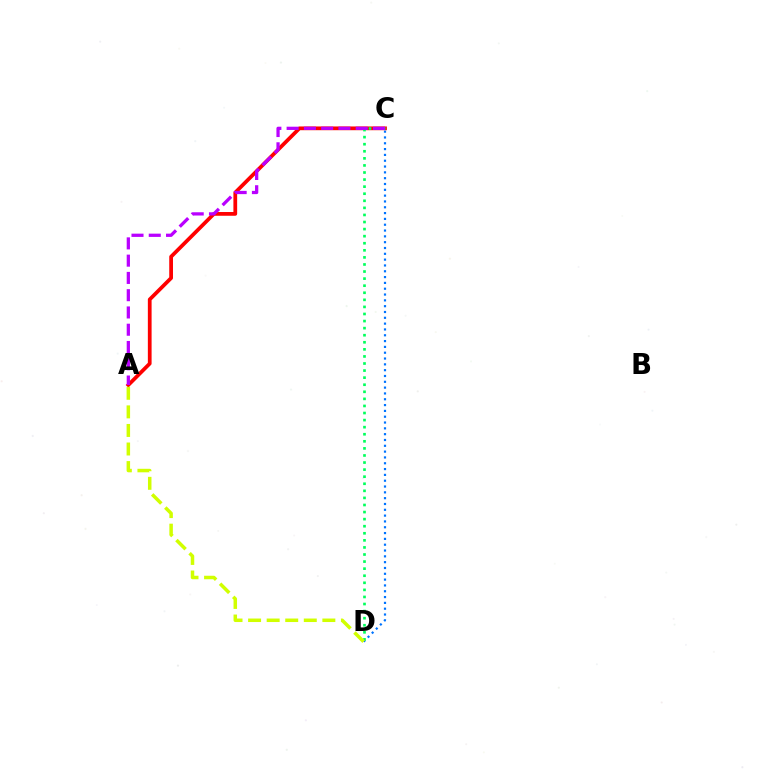{('C', 'D'): [{'color': '#0074ff', 'line_style': 'dotted', 'thickness': 1.58}, {'color': '#00ff5c', 'line_style': 'dotted', 'thickness': 1.92}], ('A', 'C'): [{'color': '#ff0000', 'line_style': 'solid', 'thickness': 2.7}, {'color': '#b900ff', 'line_style': 'dashed', 'thickness': 2.35}], ('A', 'D'): [{'color': '#d1ff00', 'line_style': 'dashed', 'thickness': 2.52}]}